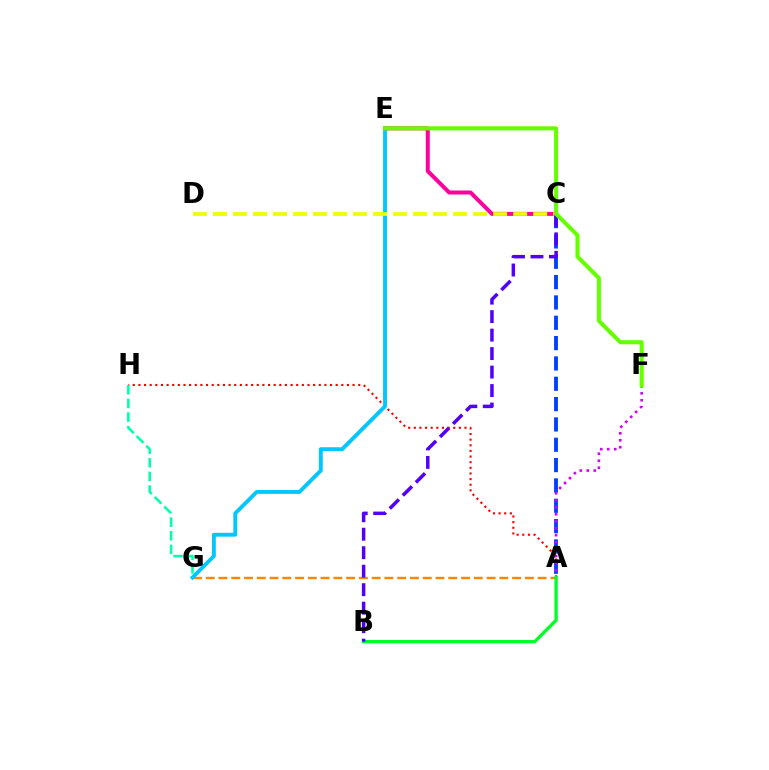{('A', 'H'): [{'color': '#ff0000', 'line_style': 'dotted', 'thickness': 1.53}], ('G', 'H'): [{'color': '#00ffaf', 'line_style': 'dashed', 'thickness': 1.85}], ('A', 'C'): [{'color': '#003fff', 'line_style': 'dashed', 'thickness': 2.76}], ('A', 'G'): [{'color': '#ff8800', 'line_style': 'dashed', 'thickness': 1.73}], ('C', 'E'): [{'color': '#ff00a0', 'line_style': 'solid', 'thickness': 2.88}], ('A', 'F'): [{'color': '#d600ff', 'line_style': 'dotted', 'thickness': 1.9}], ('E', 'G'): [{'color': '#00c7ff', 'line_style': 'solid', 'thickness': 2.78}], ('A', 'B'): [{'color': '#00ff27', 'line_style': 'solid', 'thickness': 2.38}], ('C', 'D'): [{'color': '#eeff00', 'line_style': 'dashed', 'thickness': 2.72}], ('B', 'C'): [{'color': '#4f00ff', 'line_style': 'dashed', 'thickness': 2.51}], ('E', 'F'): [{'color': '#66ff00', 'line_style': 'solid', 'thickness': 2.93}]}